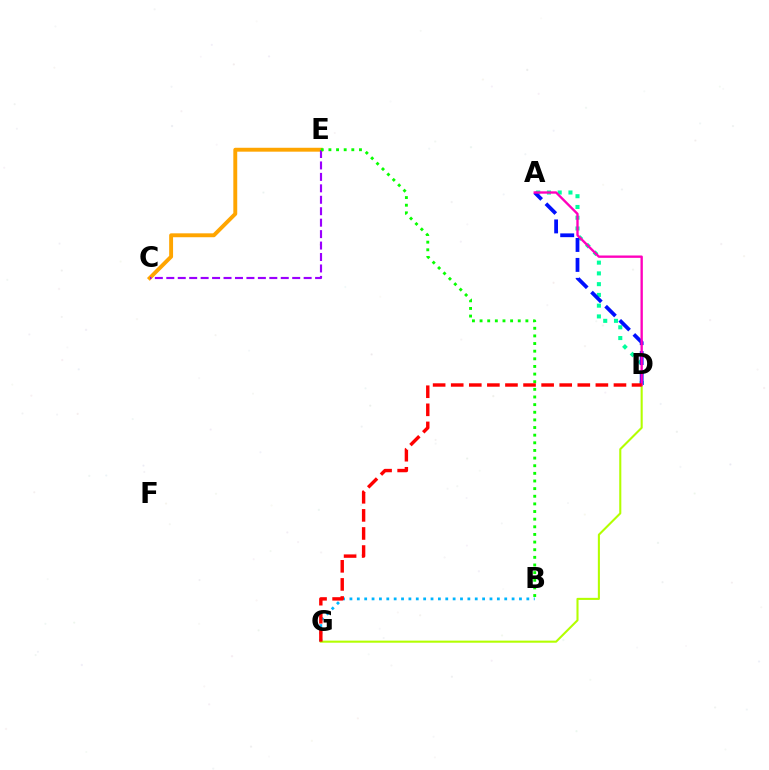{('B', 'G'): [{'color': '#00b5ff', 'line_style': 'dotted', 'thickness': 2.0}], ('A', 'D'): [{'color': '#00ff9d', 'line_style': 'dotted', 'thickness': 2.92}, {'color': '#0010ff', 'line_style': 'dashed', 'thickness': 2.71}, {'color': '#ff00bd', 'line_style': 'solid', 'thickness': 1.69}], ('C', 'E'): [{'color': '#ffa500', 'line_style': 'solid', 'thickness': 2.81}, {'color': '#9b00ff', 'line_style': 'dashed', 'thickness': 1.55}], ('D', 'G'): [{'color': '#b3ff00', 'line_style': 'solid', 'thickness': 1.5}, {'color': '#ff0000', 'line_style': 'dashed', 'thickness': 2.46}], ('B', 'E'): [{'color': '#08ff00', 'line_style': 'dotted', 'thickness': 2.07}]}